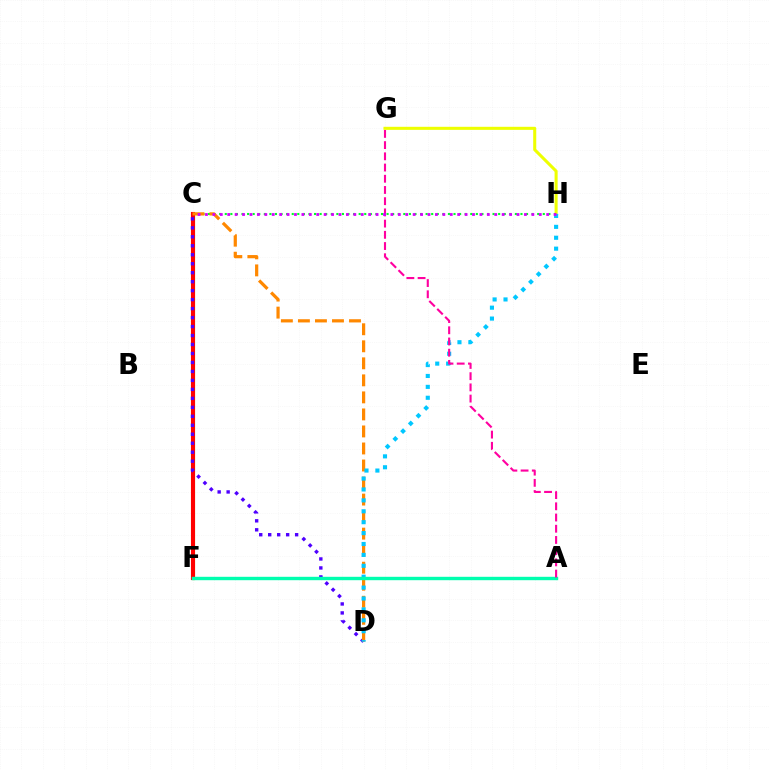{('G', 'H'): [{'color': '#eeff00', 'line_style': 'solid', 'thickness': 2.2}], ('C', 'F'): [{'color': '#66ff00', 'line_style': 'solid', 'thickness': 2.22}, {'color': '#ff0000', 'line_style': 'solid', 'thickness': 2.96}], ('C', 'H'): [{'color': '#00ff27', 'line_style': 'dotted', 'thickness': 1.52}, {'color': '#d600ff', 'line_style': 'dotted', 'thickness': 2.02}], ('C', 'D'): [{'color': '#4f00ff', 'line_style': 'dotted', 'thickness': 2.44}, {'color': '#ff8800', 'line_style': 'dashed', 'thickness': 2.31}], ('D', 'H'): [{'color': '#00c7ff', 'line_style': 'dotted', 'thickness': 2.96}], ('A', 'F'): [{'color': '#003fff', 'line_style': 'solid', 'thickness': 2.06}, {'color': '#00ffaf', 'line_style': 'solid', 'thickness': 2.45}], ('A', 'G'): [{'color': '#ff00a0', 'line_style': 'dashed', 'thickness': 1.52}]}